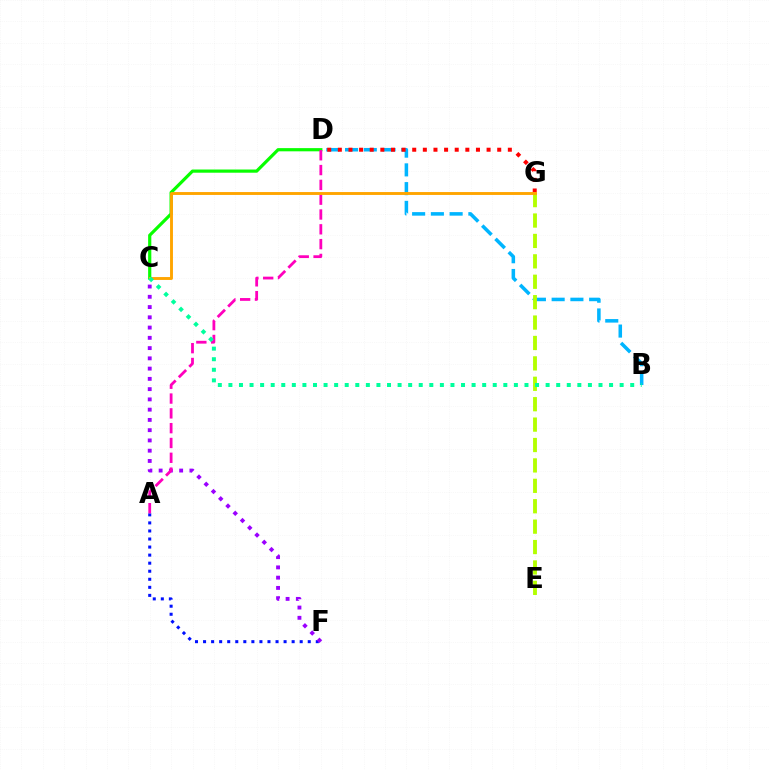{('A', 'F'): [{'color': '#0010ff', 'line_style': 'dotted', 'thickness': 2.19}], ('B', 'D'): [{'color': '#00b5ff', 'line_style': 'dashed', 'thickness': 2.55}], ('C', 'F'): [{'color': '#9b00ff', 'line_style': 'dotted', 'thickness': 2.79}], ('E', 'G'): [{'color': '#b3ff00', 'line_style': 'dashed', 'thickness': 2.77}], ('D', 'G'): [{'color': '#ff0000', 'line_style': 'dotted', 'thickness': 2.89}], ('C', 'D'): [{'color': '#08ff00', 'line_style': 'solid', 'thickness': 2.3}], ('A', 'D'): [{'color': '#ff00bd', 'line_style': 'dashed', 'thickness': 2.01}], ('C', 'G'): [{'color': '#ffa500', 'line_style': 'solid', 'thickness': 2.08}], ('B', 'C'): [{'color': '#00ff9d', 'line_style': 'dotted', 'thickness': 2.87}]}